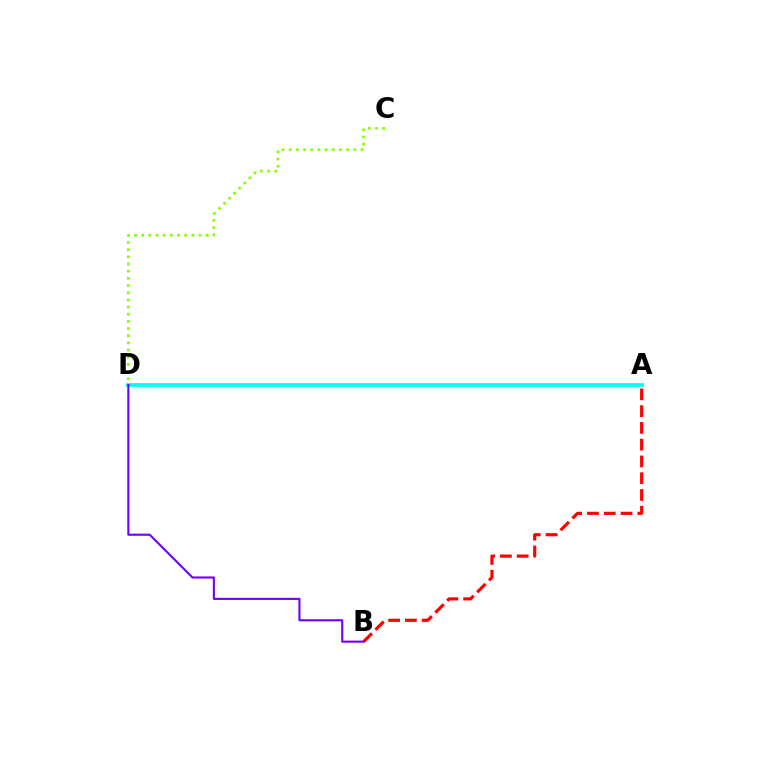{('C', 'D'): [{'color': '#84ff00', 'line_style': 'dotted', 'thickness': 1.95}], ('A', 'D'): [{'color': '#00fff6', 'line_style': 'solid', 'thickness': 2.68}], ('A', 'B'): [{'color': '#ff0000', 'line_style': 'dashed', 'thickness': 2.28}], ('B', 'D'): [{'color': '#7200ff', 'line_style': 'solid', 'thickness': 1.52}]}